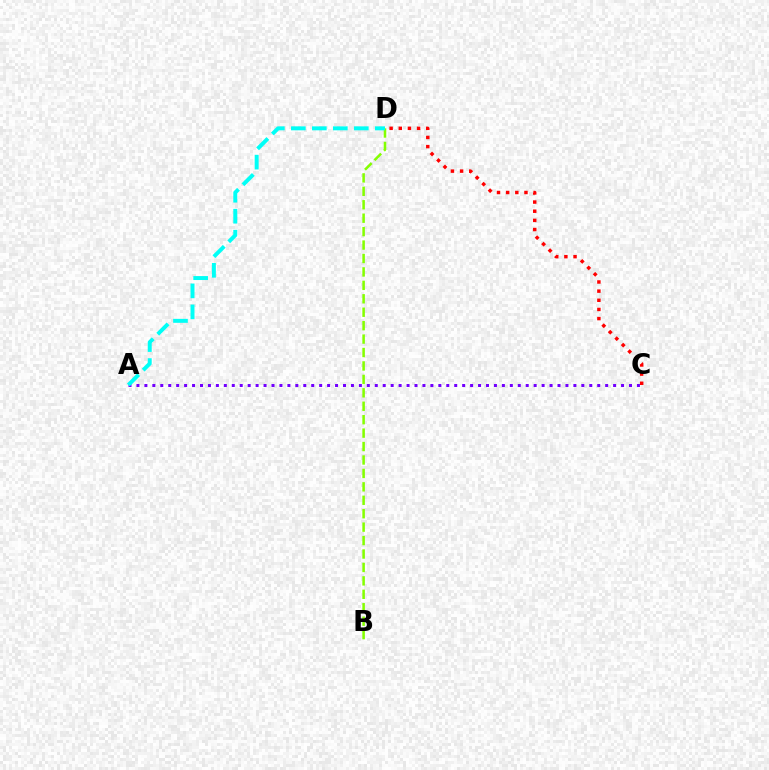{('B', 'D'): [{'color': '#84ff00', 'line_style': 'dashed', 'thickness': 1.82}], ('C', 'D'): [{'color': '#ff0000', 'line_style': 'dotted', 'thickness': 2.49}], ('A', 'C'): [{'color': '#7200ff', 'line_style': 'dotted', 'thickness': 2.16}], ('A', 'D'): [{'color': '#00fff6', 'line_style': 'dashed', 'thickness': 2.85}]}